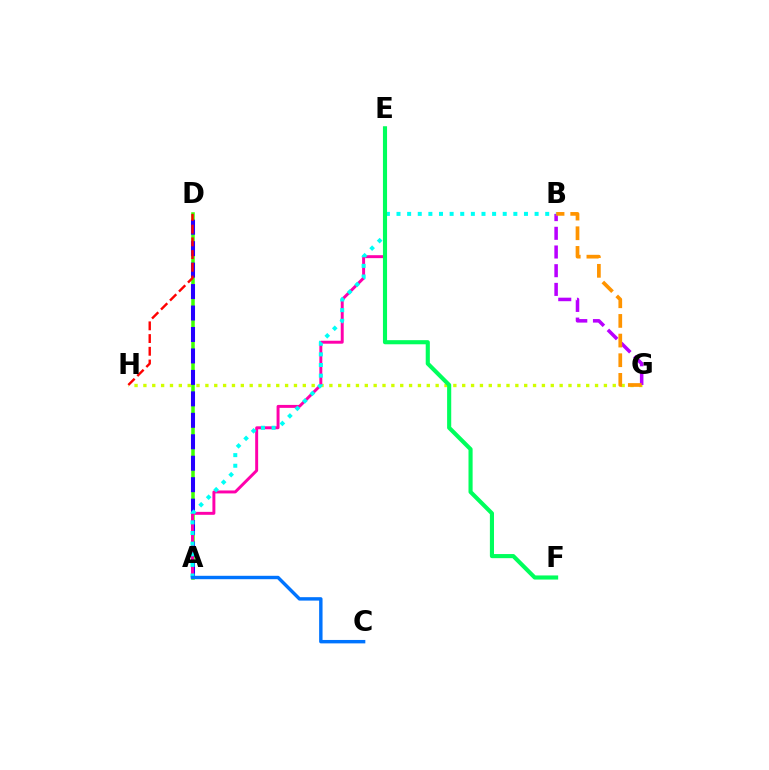{('A', 'D'): [{'color': '#3dff00', 'line_style': 'solid', 'thickness': 2.54}, {'color': '#2500ff', 'line_style': 'dashed', 'thickness': 2.91}], ('G', 'H'): [{'color': '#d1ff00', 'line_style': 'dotted', 'thickness': 2.41}], ('B', 'G'): [{'color': '#b900ff', 'line_style': 'dashed', 'thickness': 2.54}, {'color': '#ff9400', 'line_style': 'dashed', 'thickness': 2.67}], ('A', 'E'): [{'color': '#ff00ac', 'line_style': 'solid', 'thickness': 2.12}], ('A', 'B'): [{'color': '#00fff6', 'line_style': 'dotted', 'thickness': 2.89}], ('E', 'F'): [{'color': '#00ff5c', 'line_style': 'solid', 'thickness': 2.96}], ('D', 'H'): [{'color': '#ff0000', 'line_style': 'dashed', 'thickness': 1.73}], ('A', 'C'): [{'color': '#0074ff', 'line_style': 'solid', 'thickness': 2.46}]}